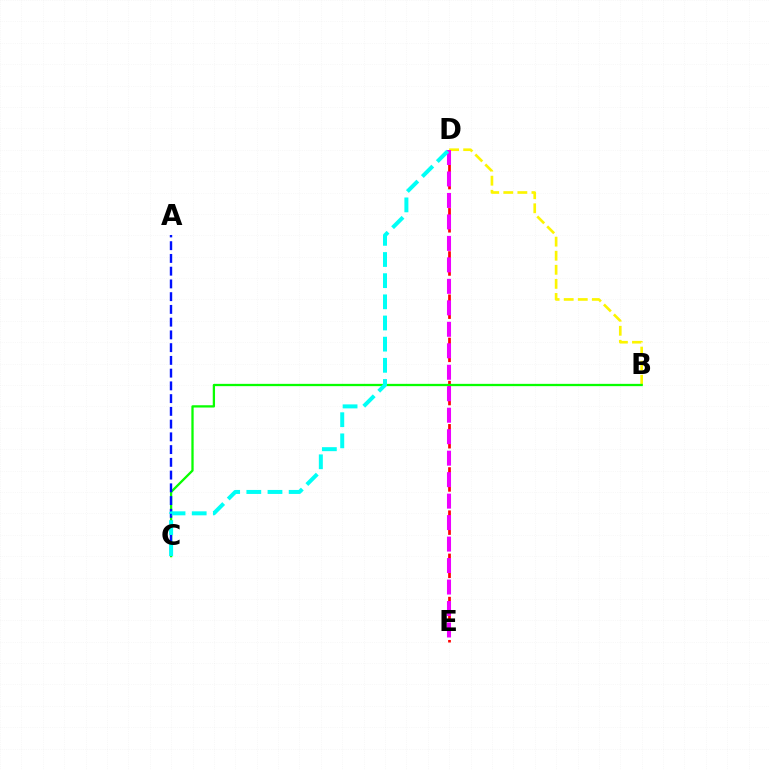{('D', 'E'): [{'color': '#ff0000', 'line_style': 'dashed', 'thickness': 1.96}, {'color': '#ee00ff', 'line_style': 'dashed', 'thickness': 2.92}], ('B', 'D'): [{'color': '#fcf500', 'line_style': 'dashed', 'thickness': 1.91}], ('B', 'C'): [{'color': '#08ff00', 'line_style': 'solid', 'thickness': 1.65}], ('A', 'C'): [{'color': '#0010ff', 'line_style': 'dashed', 'thickness': 1.73}], ('C', 'D'): [{'color': '#00fff6', 'line_style': 'dashed', 'thickness': 2.87}]}